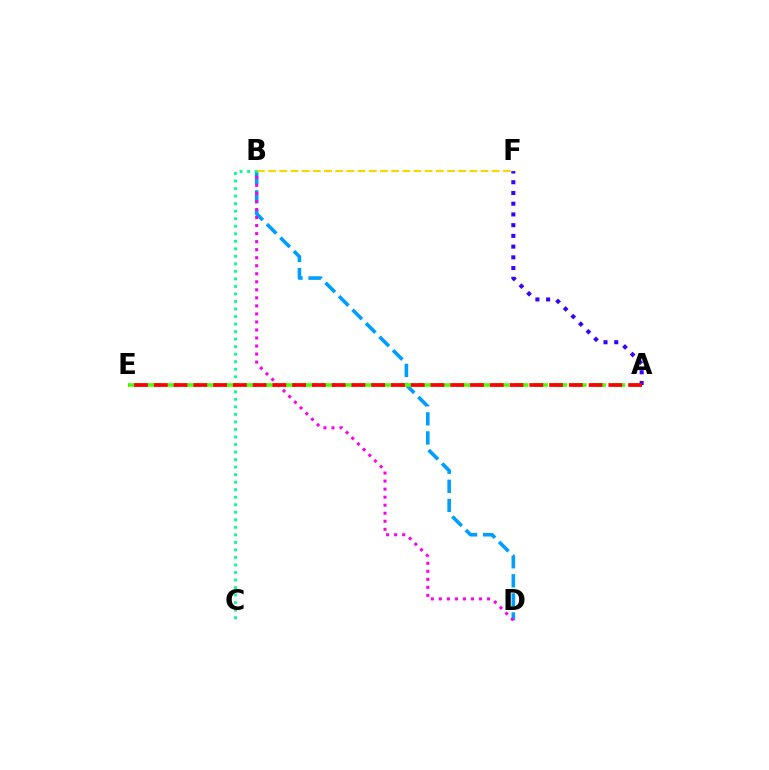{('B', 'D'): [{'color': '#009eff', 'line_style': 'dashed', 'thickness': 2.59}, {'color': '#ff00ed', 'line_style': 'dotted', 'thickness': 2.18}], ('B', 'F'): [{'color': '#ffd500', 'line_style': 'dashed', 'thickness': 1.52}], ('B', 'C'): [{'color': '#00ff86', 'line_style': 'dotted', 'thickness': 2.05}], ('A', 'E'): [{'color': '#4fff00', 'line_style': 'dashed', 'thickness': 2.63}, {'color': '#ff0000', 'line_style': 'dashed', 'thickness': 2.68}], ('A', 'F'): [{'color': '#3700ff', 'line_style': 'dotted', 'thickness': 2.92}]}